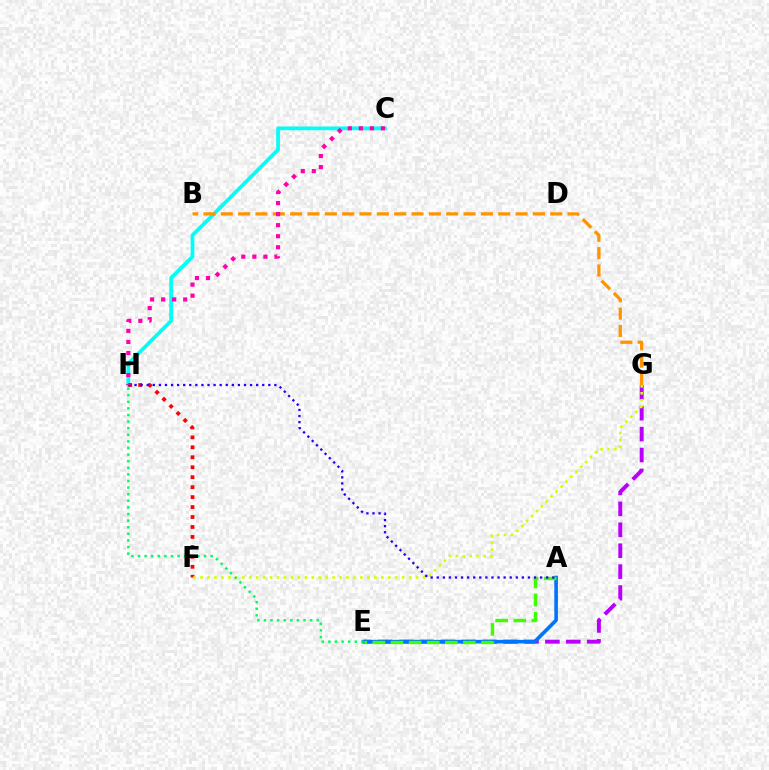{('C', 'H'): [{'color': '#00fff6', 'line_style': 'solid', 'thickness': 2.68}, {'color': '#ff00ac', 'line_style': 'dotted', 'thickness': 3.0}], ('E', 'G'): [{'color': '#b900ff', 'line_style': 'dashed', 'thickness': 2.84}], ('A', 'E'): [{'color': '#0074ff', 'line_style': 'solid', 'thickness': 2.6}, {'color': '#3dff00', 'line_style': 'dashed', 'thickness': 2.46}], ('B', 'G'): [{'color': '#ff9400', 'line_style': 'dashed', 'thickness': 2.36}], ('F', 'H'): [{'color': '#ff0000', 'line_style': 'dotted', 'thickness': 2.7}], ('F', 'G'): [{'color': '#d1ff00', 'line_style': 'dotted', 'thickness': 1.89}], ('E', 'H'): [{'color': '#00ff5c', 'line_style': 'dotted', 'thickness': 1.79}], ('A', 'H'): [{'color': '#2500ff', 'line_style': 'dotted', 'thickness': 1.65}]}